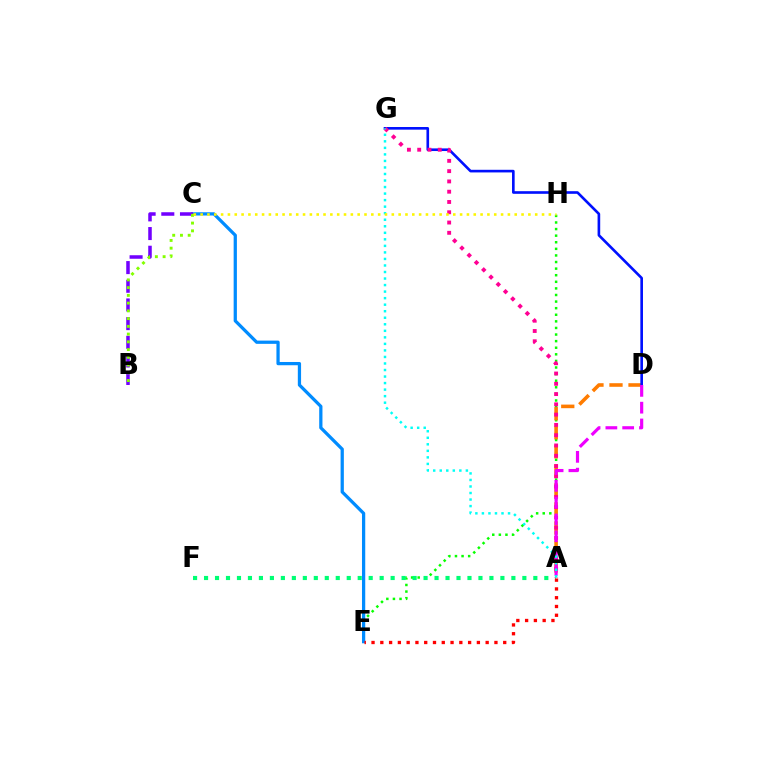{('E', 'H'): [{'color': '#08ff00', 'line_style': 'dotted', 'thickness': 1.79}], ('A', 'F'): [{'color': '#00ff74', 'line_style': 'dotted', 'thickness': 2.98}], ('A', 'D'): [{'color': '#ff7c00', 'line_style': 'dashed', 'thickness': 2.59}, {'color': '#ee00ff', 'line_style': 'dashed', 'thickness': 2.28}], ('C', 'E'): [{'color': '#008cff', 'line_style': 'solid', 'thickness': 2.34}], ('D', 'G'): [{'color': '#0010ff', 'line_style': 'solid', 'thickness': 1.9}], ('A', 'G'): [{'color': '#ff0094', 'line_style': 'dotted', 'thickness': 2.79}, {'color': '#00fff6', 'line_style': 'dotted', 'thickness': 1.78}], ('A', 'E'): [{'color': '#ff0000', 'line_style': 'dotted', 'thickness': 2.39}], ('B', 'C'): [{'color': '#7200ff', 'line_style': 'dashed', 'thickness': 2.54}, {'color': '#84ff00', 'line_style': 'dotted', 'thickness': 2.1}], ('C', 'H'): [{'color': '#fcf500', 'line_style': 'dotted', 'thickness': 1.86}]}